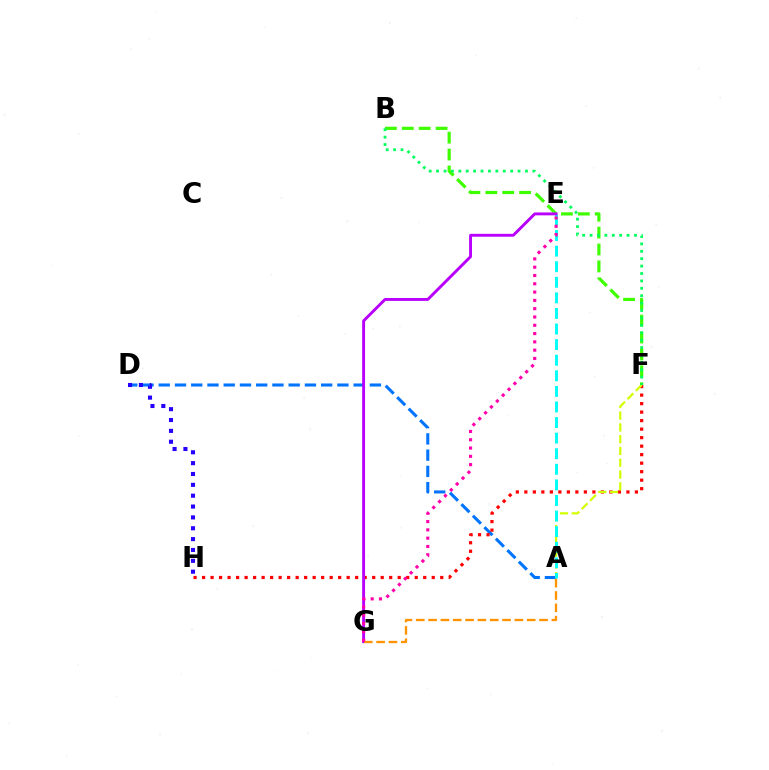{('A', 'D'): [{'color': '#0074ff', 'line_style': 'dashed', 'thickness': 2.21}], ('B', 'F'): [{'color': '#3dff00', 'line_style': 'dashed', 'thickness': 2.3}, {'color': '#00ff5c', 'line_style': 'dotted', 'thickness': 2.01}], ('F', 'H'): [{'color': '#ff0000', 'line_style': 'dotted', 'thickness': 2.31}], ('A', 'F'): [{'color': '#d1ff00', 'line_style': 'dashed', 'thickness': 1.6}], ('A', 'E'): [{'color': '#00fff6', 'line_style': 'dashed', 'thickness': 2.12}], ('E', 'G'): [{'color': '#b900ff', 'line_style': 'solid', 'thickness': 2.09}, {'color': '#ff00ac', 'line_style': 'dotted', 'thickness': 2.25}], ('A', 'G'): [{'color': '#ff9400', 'line_style': 'dashed', 'thickness': 1.67}], ('D', 'H'): [{'color': '#2500ff', 'line_style': 'dotted', 'thickness': 2.95}]}